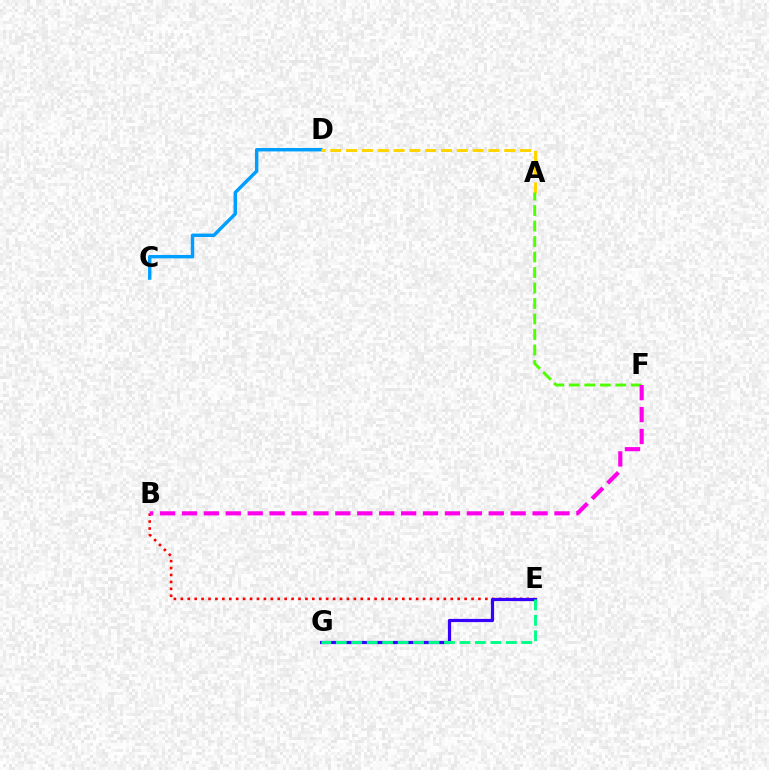{('C', 'D'): [{'color': '#009eff', 'line_style': 'solid', 'thickness': 2.46}], ('A', 'D'): [{'color': '#ffd500', 'line_style': 'dashed', 'thickness': 2.15}], ('A', 'F'): [{'color': '#4fff00', 'line_style': 'dashed', 'thickness': 2.11}], ('B', 'E'): [{'color': '#ff0000', 'line_style': 'dotted', 'thickness': 1.88}], ('E', 'G'): [{'color': '#3700ff', 'line_style': 'solid', 'thickness': 2.31}, {'color': '#00ff86', 'line_style': 'dashed', 'thickness': 2.1}], ('B', 'F'): [{'color': '#ff00ed', 'line_style': 'dashed', 'thickness': 2.98}]}